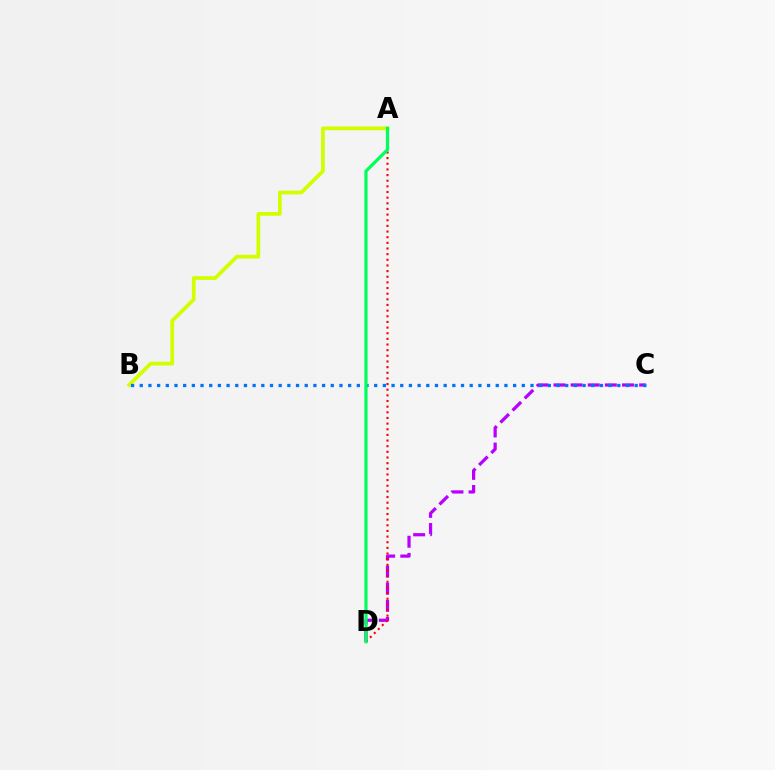{('C', 'D'): [{'color': '#b900ff', 'line_style': 'dashed', 'thickness': 2.33}], ('A', 'D'): [{'color': '#ff0000', 'line_style': 'dotted', 'thickness': 1.53}, {'color': '#00ff5c', 'line_style': 'solid', 'thickness': 2.32}], ('A', 'B'): [{'color': '#d1ff00', 'line_style': 'solid', 'thickness': 2.7}], ('B', 'C'): [{'color': '#0074ff', 'line_style': 'dotted', 'thickness': 2.36}]}